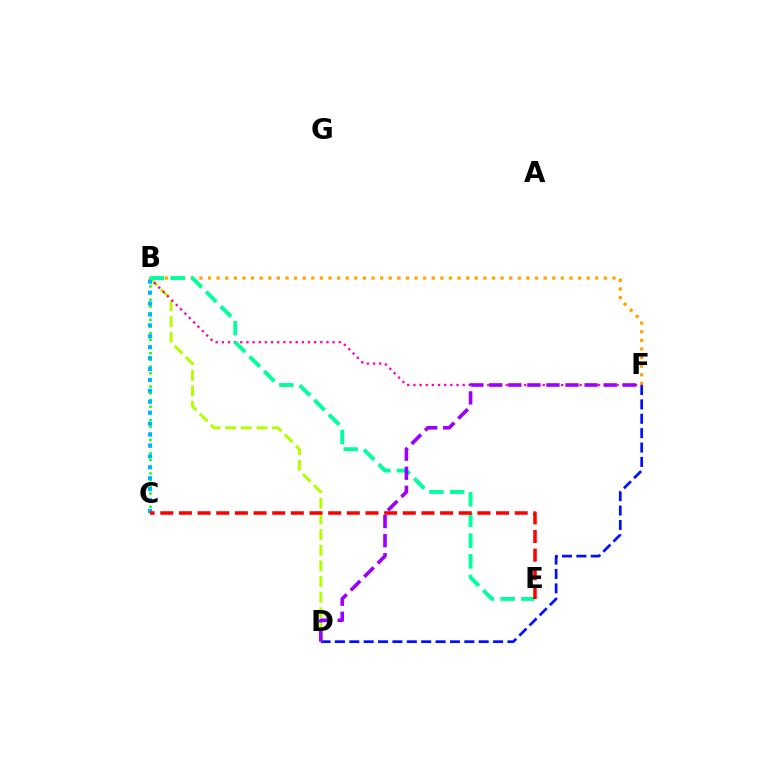{('D', 'F'): [{'color': '#0010ff', 'line_style': 'dashed', 'thickness': 1.95}, {'color': '#9b00ff', 'line_style': 'dashed', 'thickness': 2.59}], ('B', 'F'): [{'color': '#ffa500', 'line_style': 'dotted', 'thickness': 2.34}, {'color': '#ff00bd', 'line_style': 'dotted', 'thickness': 1.67}], ('B', 'D'): [{'color': '#b3ff00', 'line_style': 'dashed', 'thickness': 2.12}], ('B', 'C'): [{'color': '#08ff00', 'line_style': 'dotted', 'thickness': 1.81}, {'color': '#00b5ff', 'line_style': 'dotted', 'thickness': 2.97}], ('B', 'E'): [{'color': '#00ff9d', 'line_style': 'dashed', 'thickness': 2.81}], ('C', 'E'): [{'color': '#ff0000', 'line_style': 'dashed', 'thickness': 2.53}]}